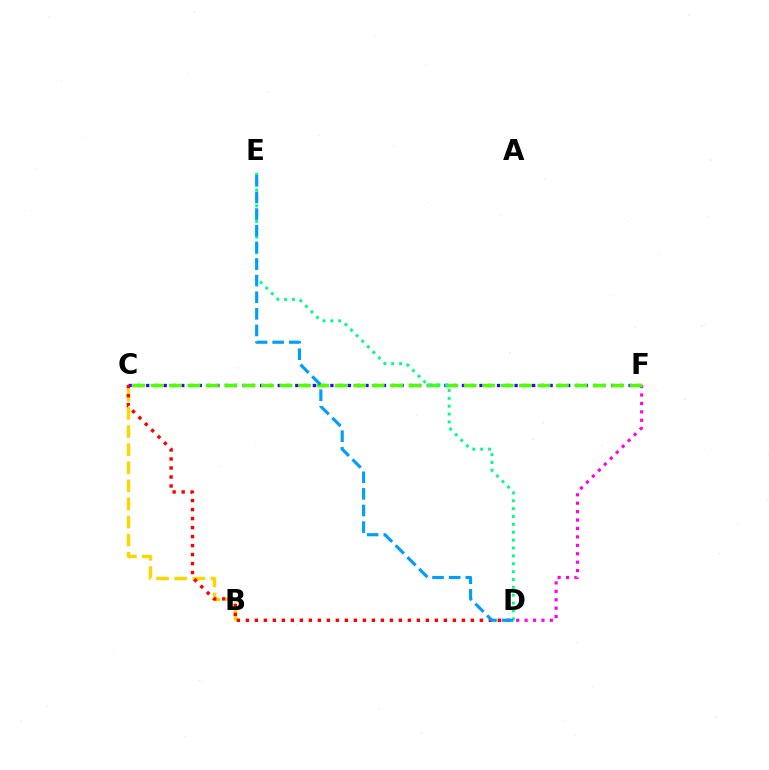{('B', 'C'): [{'color': '#ffd500', 'line_style': 'dashed', 'thickness': 2.46}], ('D', 'F'): [{'color': '#ff00ed', 'line_style': 'dotted', 'thickness': 2.29}], ('C', 'F'): [{'color': '#3700ff', 'line_style': 'dotted', 'thickness': 2.38}, {'color': '#4fff00', 'line_style': 'dashed', 'thickness': 2.5}], ('C', 'D'): [{'color': '#ff0000', 'line_style': 'dotted', 'thickness': 2.45}], ('D', 'E'): [{'color': '#00ff86', 'line_style': 'dotted', 'thickness': 2.14}, {'color': '#009eff', 'line_style': 'dashed', 'thickness': 2.26}]}